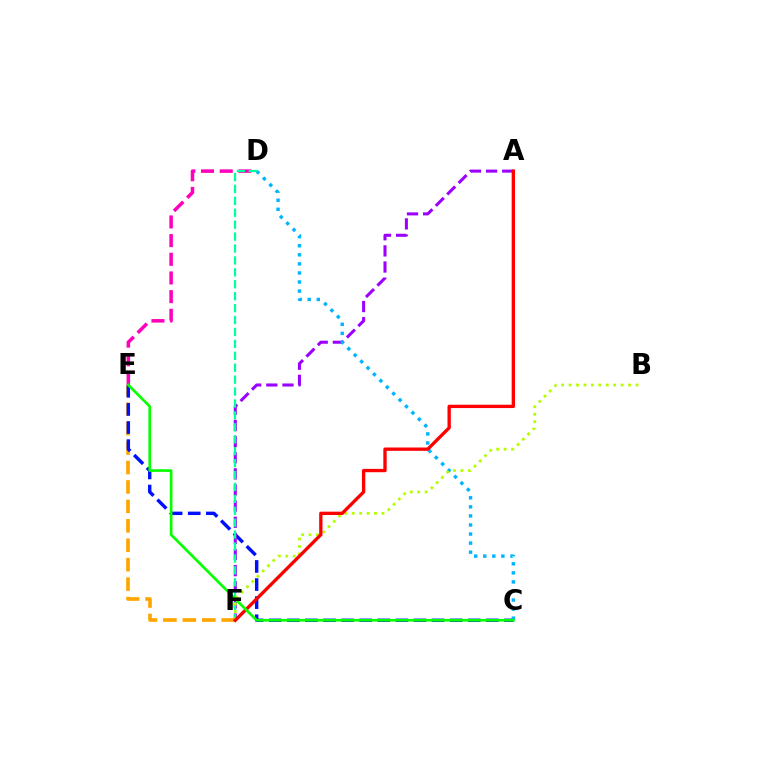{('E', 'F'): [{'color': '#ffa500', 'line_style': 'dashed', 'thickness': 2.64}], ('C', 'E'): [{'color': '#0010ff', 'line_style': 'dashed', 'thickness': 2.46}, {'color': '#08ff00', 'line_style': 'solid', 'thickness': 1.93}], ('A', 'F'): [{'color': '#9b00ff', 'line_style': 'dashed', 'thickness': 2.19}, {'color': '#ff0000', 'line_style': 'solid', 'thickness': 2.4}], ('D', 'E'): [{'color': '#ff00bd', 'line_style': 'dashed', 'thickness': 2.54}], ('C', 'D'): [{'color': '#00b5ff', 'line_style': 'dotted', 'thickness': 2.46}], ('D', 'F'): [{'color': '#00ff9d', 'line_style': 'dashed', 'thickness': 1.62}], ('B', 'F'): [{'color': '#b3ff00', 'line_style': 'dotted', 'thickness': 2.02}]}